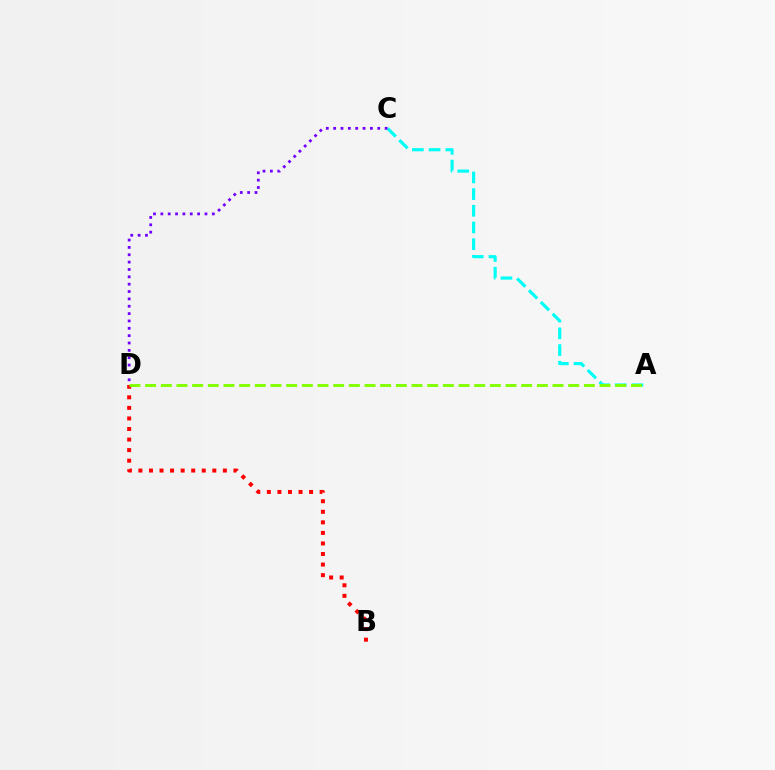{('A', 'C'): [{'color': '#00fff6', 'line_style': 'dashed', 'thickness': 2.27}], ('B', 'D'): [{'color': '#ff0000', 'line_style': 'dotted', 'thickness': 2.87}], ('A', 'D'): [{'color': '#84ff00', 'line_style': 'dashed', 'thickness': 2.13}], ('C', 'D'): [{'color': '#7200ff', 'line_style': 'dotted', 'thickness': 2.0}]}